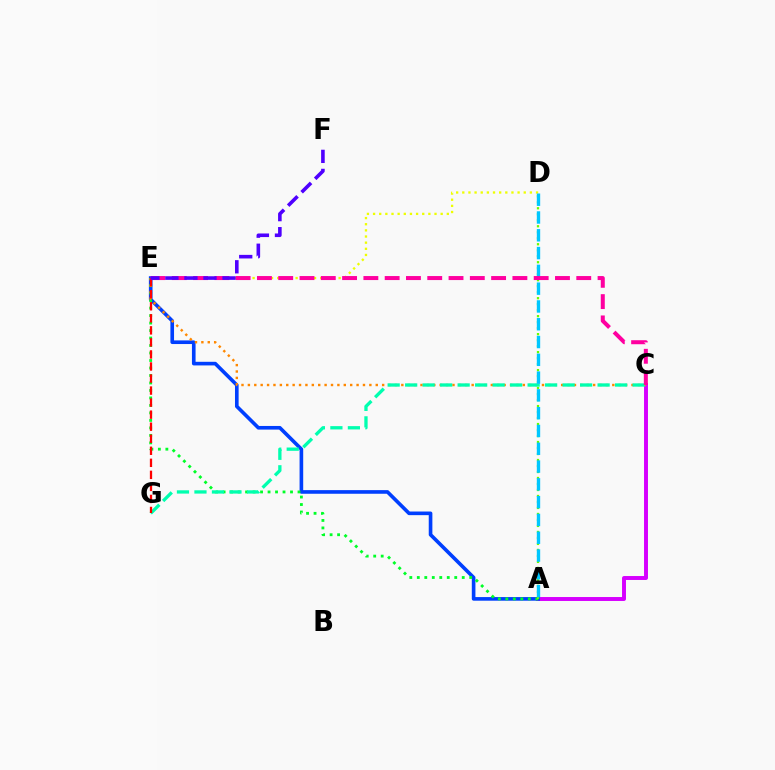{('A', 'C'): [{'color': '#d600ff', 'line_style': 'solid', 'thickness': 2.83}], ('A', 'E'): [{'color': '#003fff', 'line_style': 'solid', 'thickness': 2.61}, {'color': '#00ff27', 'line_style': 'dotted', 'thickness': 2.03}], ('C', 'E'): [{'color': '#ff8800', 'line_style': 'dotted', 'thickness': 1.74}, {'color': '#ff00a0', 'line_style': 'dashed', 'thickness': 2.89}], ('D', 'E'): [{'color': '#eeff00', 'line_style': 'dotted', 'thickness': 1.67}], ('A', 'D'): [{'color': '#66ff00', 'line_style': 'dotted', 'thickness': 1.63}, {'color': '#00c7ff', 'line_style': 'dashed', 'thickness': 2.42}], ('C', 'G'): [{'color': '#00ffaf', 'line_style': 'dashed', 'thickness': 2.38}], ('E', 'G'): [{'color': '#ff0000', 'line_style': 'dashed', 'thickness': 1.64}], ('E', 'F'): [{'color': '#4f00ff', 'line_style': 'dashed', 'thickness': 2.59}]}